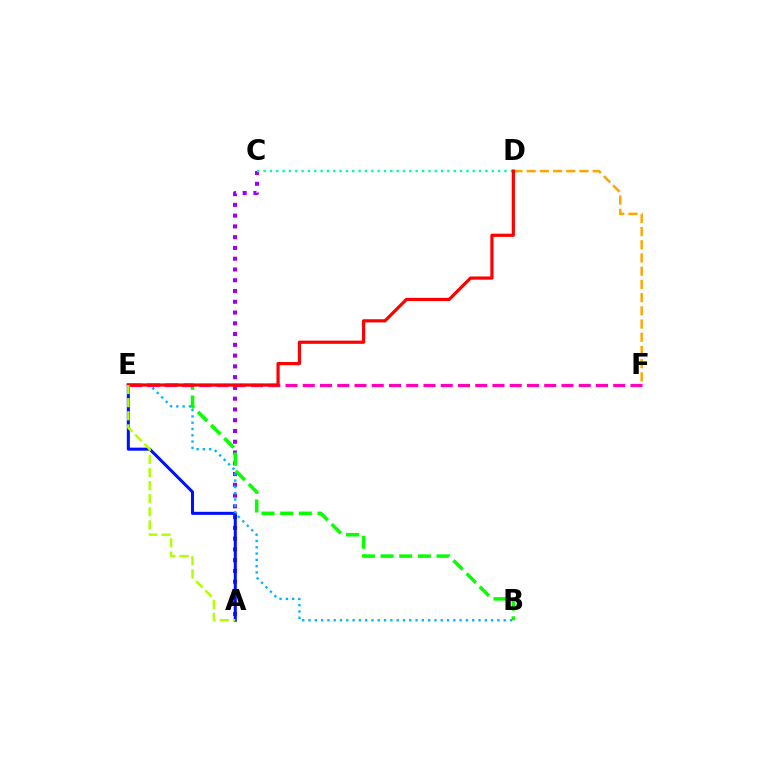{('A', 'C'): [{'color': '#9b00ff', 'line_style': 'dotted', 'thickness': 2.93}], ('A', 'E'): [{'color': '#0010ff', 'line_style': 'solid', 'thickness': 2.19}, {'color': '#b3ff00', 'line_style': 'dashed', 'thickness': 1.78}], ('C', 'D'): [{'color': '#00ff9d', 'line_style': 'dotted', 'thickness': 1.72}], ('D', 'F'): [{'color': '#ffa500', 'line_style': 'dashed', 'thickness': 1.79}], ('B', 'E'): [{'color': '#08ff00', 'line_style': 'dashed', 'thickness': 2.53}, {'color': '#00b5ff', 'line_style': 'dotted', 'thickness': 1.71}], ('E', 'F'): [{'color': '#ff00bd', 'line_style': 'dashed', 'thickness': 2.34}], ('D', 'E'): [{'color': '#ff0000', 'line_style': 'solid', 'thickness': 2.3}]}